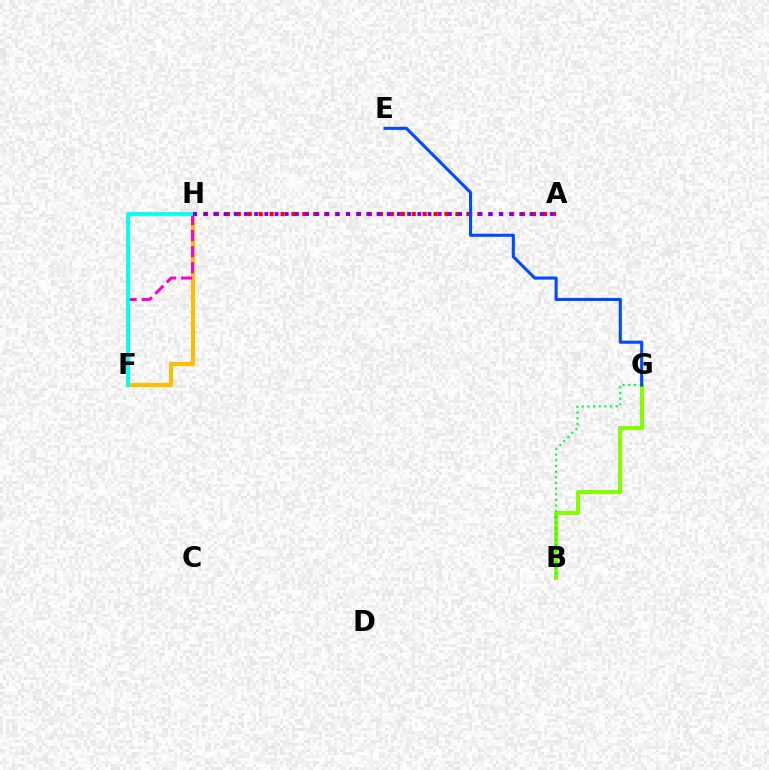{('F', 'H'): [{'color': '#ffbd00', 'line_style': 'solid', 'thickness': 2.91}, {'color': '#ff00cf', 'line_style': 'dashed', 'thickness': 2.19}, {'color': '#00fff6', 'line_style': 'solid', 'thickness': 2.73}], ('B', 'G'): [{'color': '#84ff00', 'line_style': 'solid', 'thickness': 2.89}, {'color': '#00ff39', 'line_style': 'dotted', 'thickness': 1.54}], ('A', 'H'): [{'color': '#ff0000', 'line_style': 'dotted', 'thickness': 2.97}, {'color': '#7200ff', 'line_style': 'dotted', 'thickness': 2.77}], ('E', 'G'): [{'color': '#004bff', 'line_style': 'solid', 'thickness': 2.22}]}